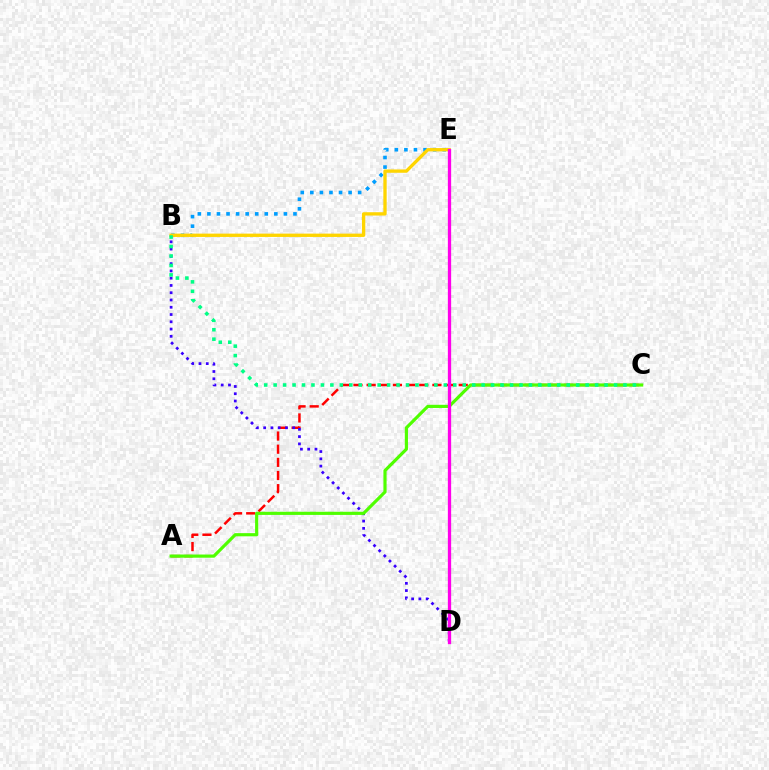{('A', 'C'): [{'color': '#ff0000', 'line_style': 'dashed', 'thickness': 1.79}, {'color': '#4fff00', 'line_style': 'solid', 'thickness': 2.28}], ('B', 'D'): [{'color': '#3700ff', 'line_style': 'dotted', 'thickness': 1.98}], ('B', 'E'): [{'color': '#009eff', 'line_style': 'dotted', 'thickness': 2.6}, {'color': '#ffd500', 'line_style': 'solid', 'thickness': 2.39}], ('B', 'C'): [{'color': '#00ff86', 'line_style': 'dotted', 'thickness': 2.57}], ('D', 'E'): [{'color': '#ff00ed', 'line_style': 'solid', 'thickness': 2.36}]}